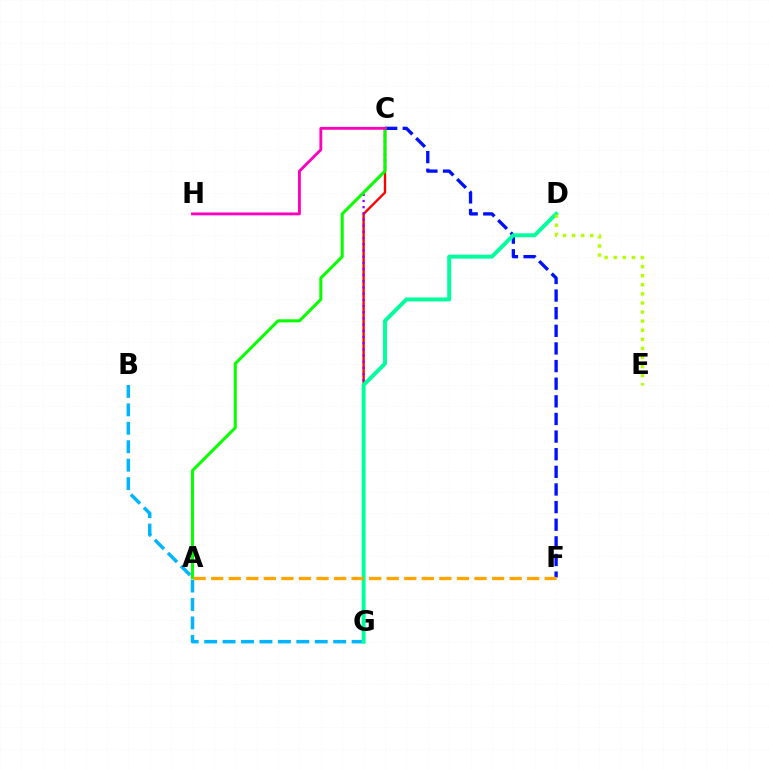{('B', 'G'): [{'color': '#00b5ff', 'line_style': 'dashed', 'thickness': 2.5}], ('C', 'G'): [{'color': '#ff0000', 'line_style': 'solid', 'thickness': 1.69}, {'color': '#9b00ff', 'line_style': 'dotted', 'thickness': 1.68}], ('C', 'F'): [{'color': '#0010ff', 'line_style': 'dashed', 'thickness': 2.39}], ('D', 'G'): [{'color': '#00ff9d', 'line_style': 'solid', 'thickness': 2.83}], ('D', 'E'): [{'color': '#b3ff00', 'line_style': 'dotted', 'thickness': 2.47}], ('A', 'C'): [{'color': '#08ff00', 'line_style': 'solid', 'thickness': 2.18}], ('C', 'H'): [{'color': '#ff00bd', 'line_style': 'solid', 'thickness': 2.04}], ('A', 'F'): [{'color': '#ffa500', 'line_style': 'dashed', 'thickness': 2.38}]}